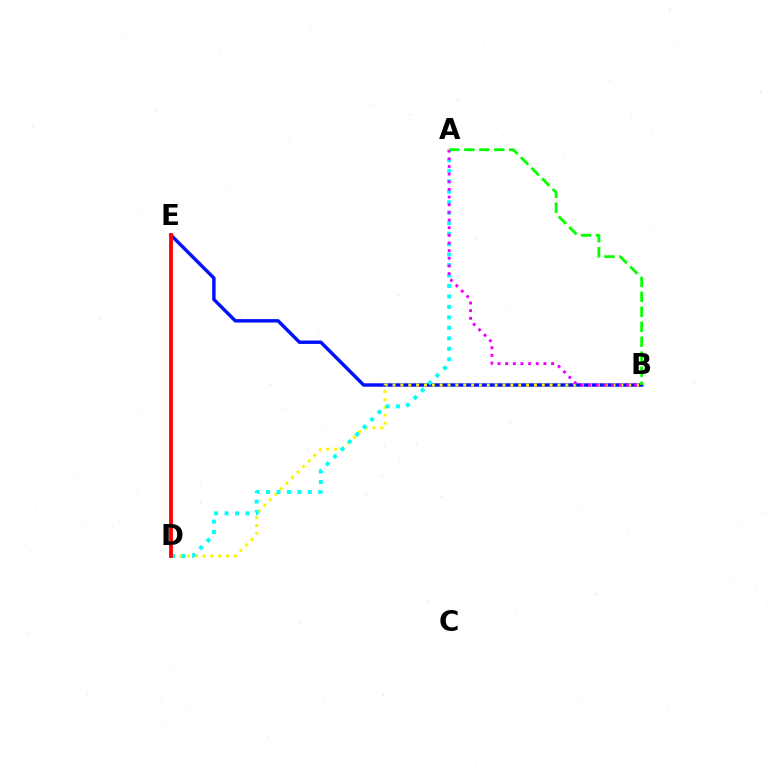{('B', 'E'): [{'color': '#0010ff', 'line_style': 'solid', 'thickness': 2.46}], ('B', 'D'): [{'color': '#fcf500', 'line_style': 'dotted', 'thickness': 2.13}], ('A', 'D'): [{'color': '#00fff6', 'line_style': 'dotted', 'thickness': 2.84}], ('D', 'E'): [{'color': '#ff0000', 'line_style': 'solid', 'thickness': 2.74}], ('A', 'B'): [{'color': '#ee00ff', 'line_style': 'dotted', 'thickness': 2.08}, {'color': '#08ff00', 'line_style': 'dashed', 'thickness': 2.03}]}